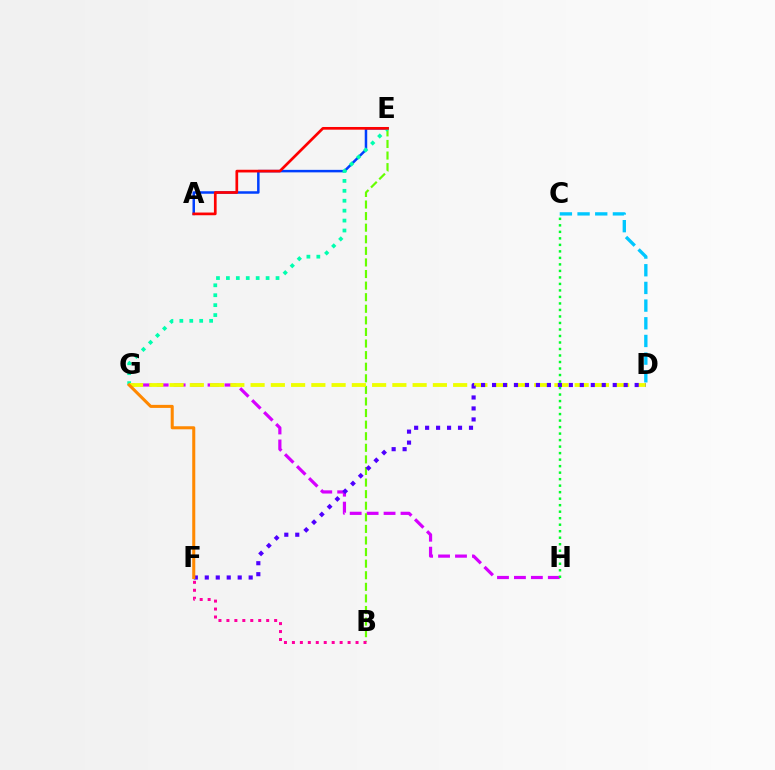{('A', 'E'): [{'color': '#003fff', 'line_style': 'solid', 'thickness': 1.8}, {'color': '#ff0000', 'line_style': 'solid', 'thickness': 1.94}], ('G', 'H'): [{'color': '#d600ff', 'line_style': 'dashed', 'thickness': 2.3}], ('B', 'E'): [{'color': '#66ff00', 'line_style': 'dashed', 'thickness': 1.57}], ('E', 'G'): [{'color': '#00ffaf', 'line_style': 'dotted', 'thickness': 2.7}], ('C', 'H'): [{'color': '#00ff27', 'line_style': 'dotted', 'thickness': 1.77}], ('D', 'G'): [{'color': '#eeff00', 'line_style': 'dashed', 'thickness': 2.75}], ('B', 'F'): [{'color': '#ff00a0', 'line_style': 'dotted', 'thickness': 2.16}], ('D', 'F'): [{'color': '#4f00ff', 'line_style': 'dotted', 'thickness': 2.98}], ('F', 'G'): [{'color': '#ff8800', 'line_style': 'solid', 'thickness': 2.19}], ('C', 'D'): [{'color': '#00c7ff', 'line_style': 'dashed', 'thickness': 2.4}]}